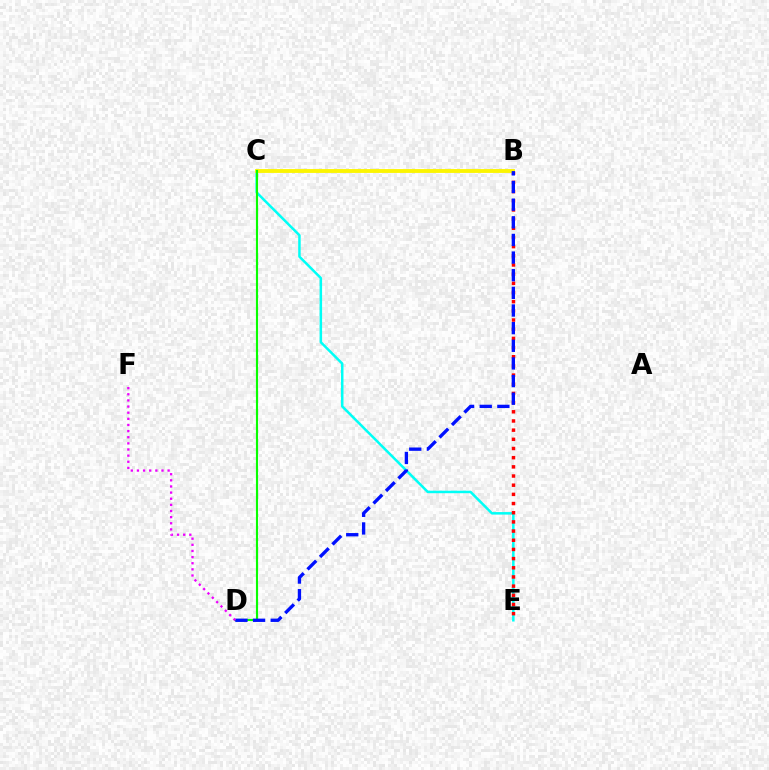{('C', 'E'): [{'color': '#00fff6', 'line_style': 'solid', 'thickness': 1.81}], ('B', 'E'): [{'color': '#ff0000', 'line_style': 'dotted', 'thickness': 2.49}], ('B', 'C'): [{'color': '#fcf500', 'line_style': 'solid', 'thickness': 2.77}], ('C', 'D'): [{'color': '#08ff00', 'line_style': 'solid', 'thickness': 1.54}], ('B', 'D'): [{'color': '#0010ff', 'line_style': 'dashed', 'thickness': 2.4}], ('D', 'F'): [{'color': '#ee00ff', 'line_style': 'dotted', 'thickness': 1.67}]}